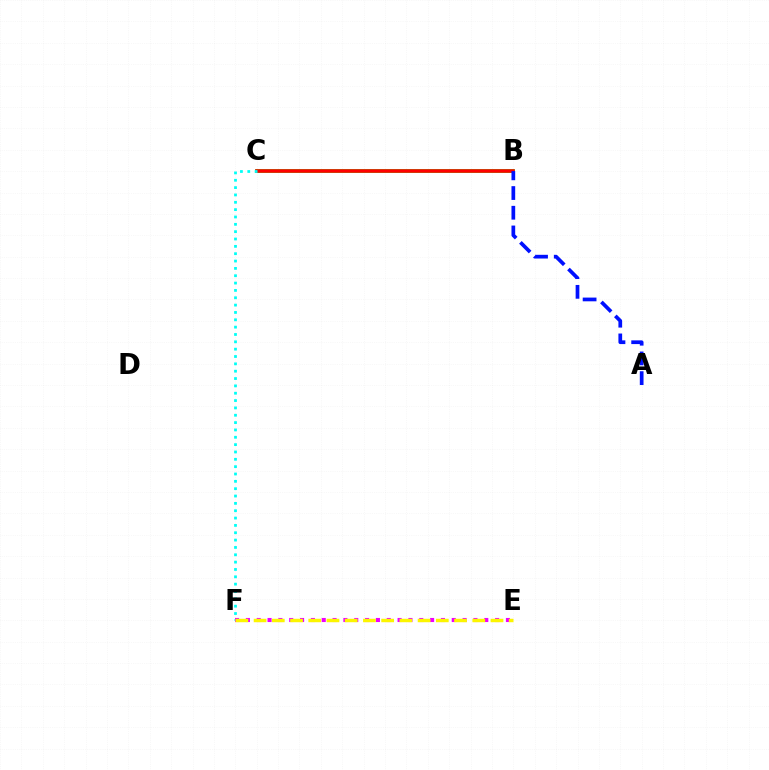{('B', 'C'): [{'color': '#08ff00', 'line_style': 'solid', 'thickness': 2.59}, {'color': '#ff0000', 'line_style': 'solid', 'thickness': 2.56}], ('C', 'F'): [{'color': '#00fff6', 'line_style': 'dotted', 'thickness': 2.0}], ('E', 'F'): [{'color': '#ee00ff', 'line_style': 'dotted', 'thickness': 2.94}, {'color': '#fcf500', 'line_style': 'dashed', 'thickness': 2.48}], ('A', 'B'): [{'color': '#0010ff', 'line_style': 'dashed', 'thickness': 2.68}]}